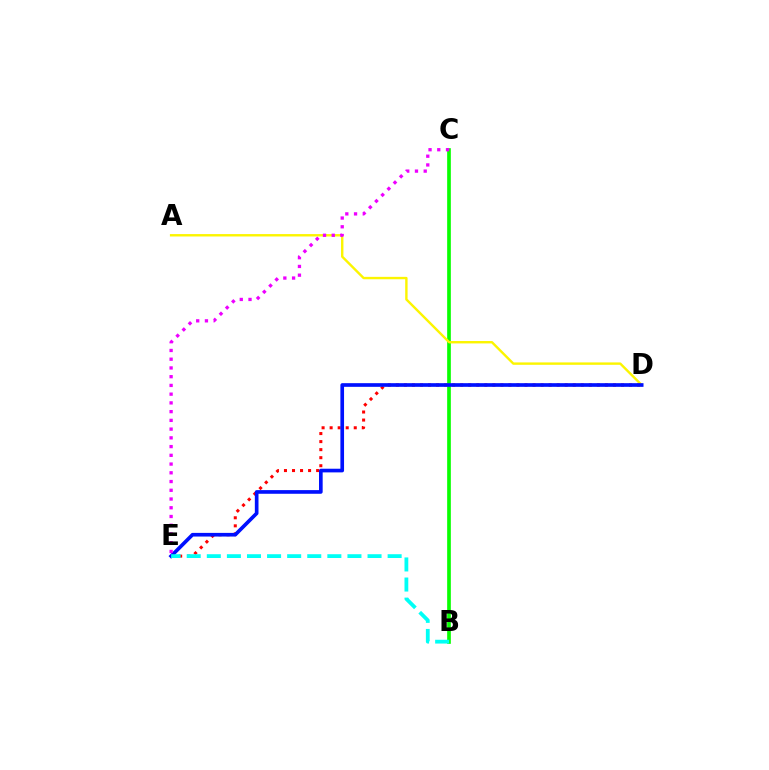{('B', 'C'): [{'color': '#08ff00', 'line_style': 'solid', 'thickness': 2.64}], ('A', 'D'): [{'color': '#fcf500', 'line_style': 'solid', 'thickness': 1.73}], ('D', 'E'): [{'color': '#ff0000', 'line_style': 'dotted', 'thickness': 2.18}, {'color': '#0010ff', 'line_style': 'solid', 'thickness': 2.64}], ('B', 'E'): [{'color': '#00fff6', 'line_style': 'dashed', 'thickness': 2.73}], ('C', 'E'): [{'color': '#ee00ff', 'line_style': 'dotted', 'thickness': 2.37}]}